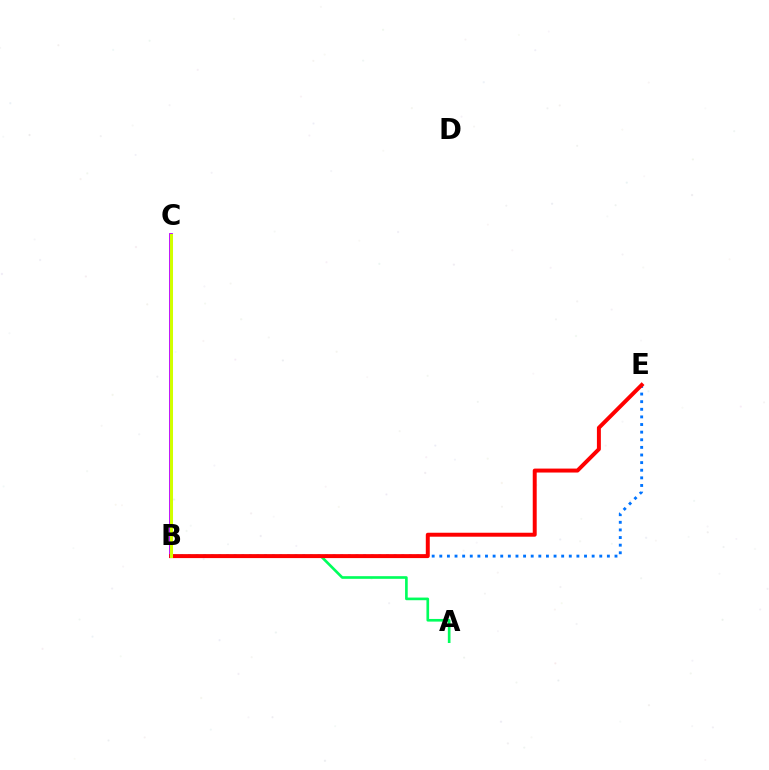{('B', 'C'): [{'color': '#b900ff', 'line_style': 'solid', 'thickness': 2.75}, {'color': '#d1ff00', 'line_style': 'solid', 'thickness': 2.19}], ('A', 'B'): [{'color': '#00ff5c', 'line_style': 'solid', 'thickness': 1.91}], ('B', 'E'): [{'color': '#0074ff', 'line_style': 'dotted', 'thickness': 2.07}, {'color': '#ff0000', 'line_style': 'solid', 'thickness': 2.85}]}